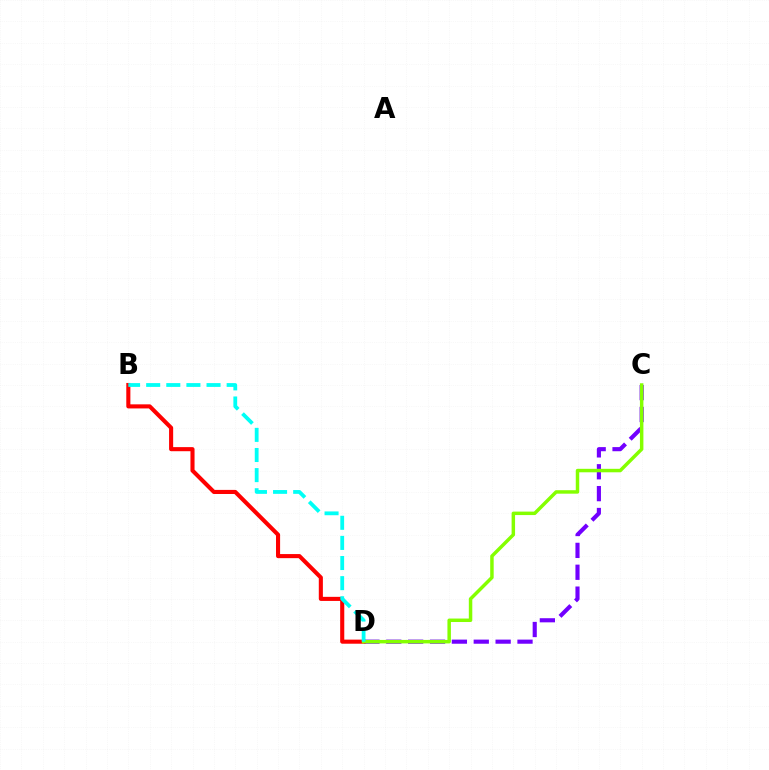{('C', 'D'): [{'color': '#7200ff', 'line_style': 'dashed', 'thickness': 2.97}, {'color': '#84ff00', 'line_style': 'solid', 'thickness': 2.5}], ('B', 'D'): [{'color': '#ff0000', 'line_style': 'solid', 'thickness': 2.95}, {'color': '#00fff6', 'line_style': 'dashed', 'thickness': 2.73}]}